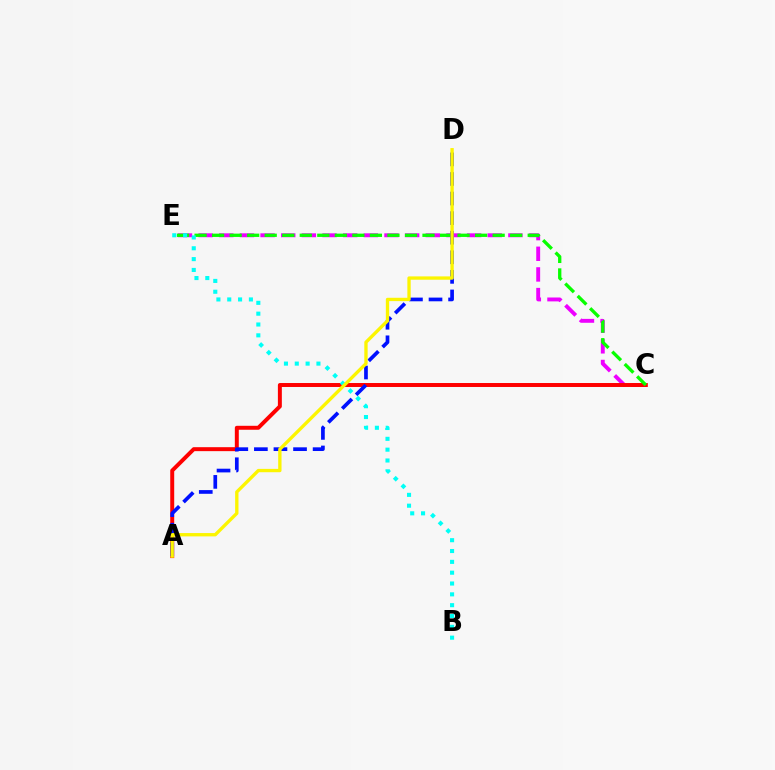{('C', 'E'): [{'color': '#ee00ff', 'line_style': 'dashed', 'thickness': 2.81}, {'color': '#08ff00', 'line_style': 'dashed', 'thickness': 2.38}], ('A', 'C'): [{'color': '#ff0000', 'line_style': 'solid', 'thickness': 2.85}], ('A', 'D'): [{'color': '#0010ff', 'line_style': 'dashed', 'thickness': 2.66}, {'color': '#fcf500', 'line_style': 'solid', 'thickness': 2.4}], ('B', 'E'): [{'color': '#00fff6', 'line_style': 'dotted', 'thickness': 2.94}]}